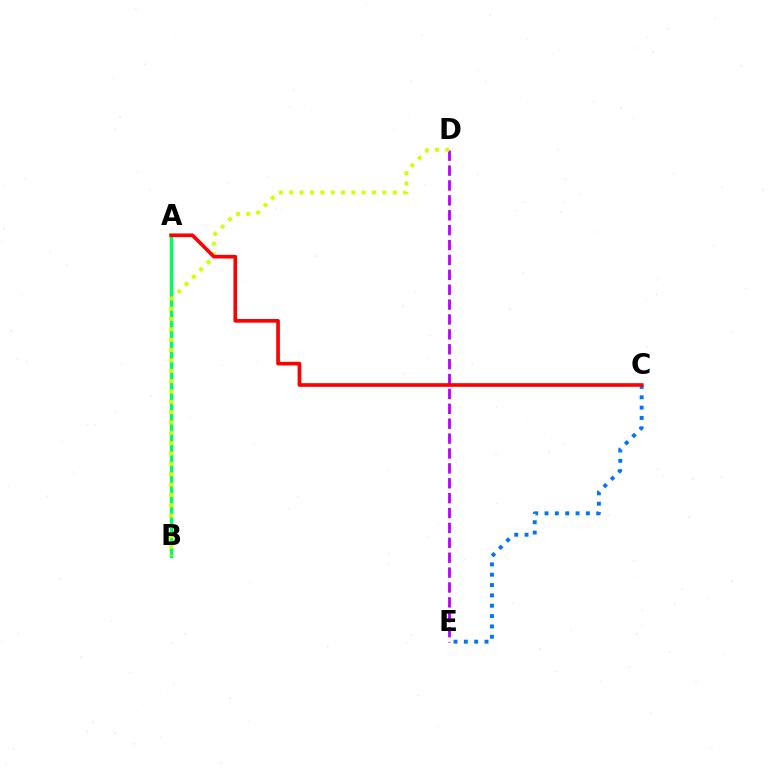{('D', 'E'): [{'color': '#b900ff', 'line_style': 'dashed', 'thickness': 2.02}], ('A', 'B'): [{'color': '#00ff5c', 'line_style': 'solid', 'thickness': 2.4}], ('C', 'E'): [{'color': '#0074ff', 'line_style': 'dotted', 'thickness': 2.81}], ('B', 'D'): [{'color': '#d1ff00', 'line_style': 'dotted', 'thickness': 2.81}], ('A', 'C'): [{'color': '#ff0000', 'line_style': 'solid', 'thickness': 2.64}]}